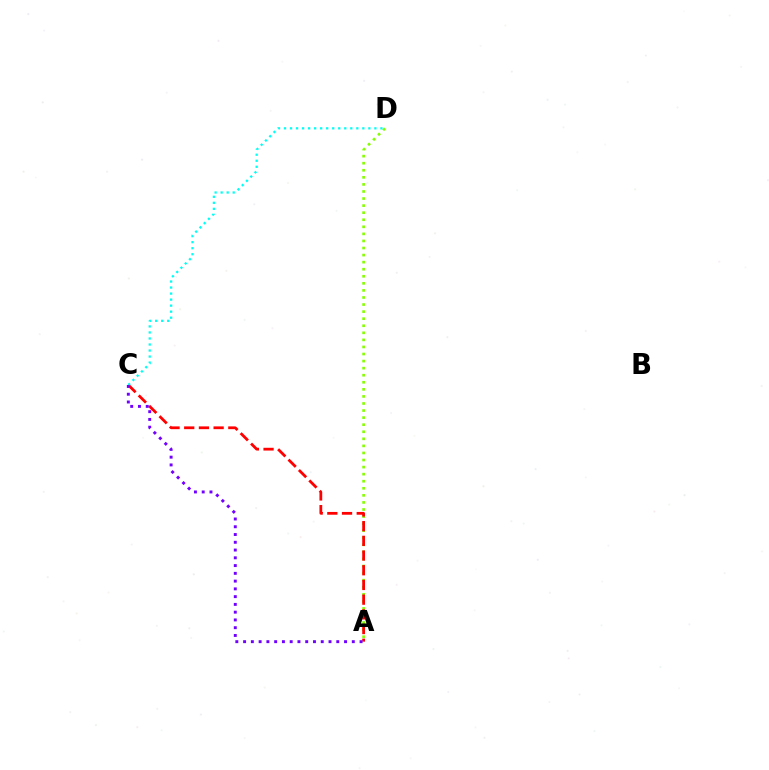{('A', 'D'): [{'color': '#84ff00', 'line_style': 'dotted', 'thickness': 1.92}], ('A', 'C'): [{'color': '#ff0000', 'line_style': 'dashed', 'thickness': 2.0}, {'color': '#7200ff', 'line_style': 'dotted', 'thickness': 2.11}], ('C', 'D'): [{'color': '#00fff6', 'line_style': 'dotted', 'thickness': 1.64}]}